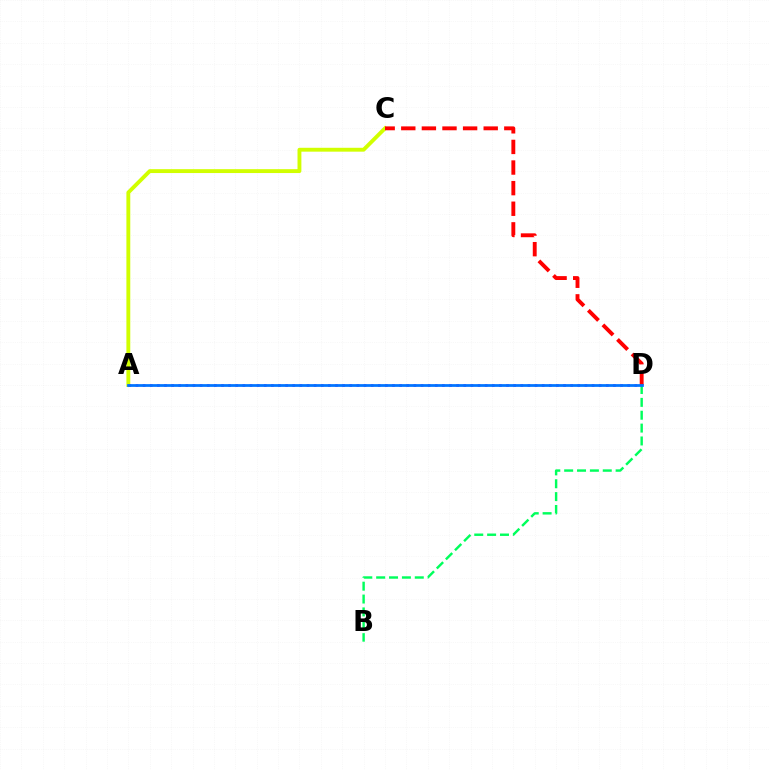{('A', 'C'): [{'color': '#d1ff00', 'line_style': 'solid', 'thickness': 2.79}], ('A', 'D'): [{'color': '#b900ff', 'line_style': 'dotted', 'thickness': 1.94}, {'color': '#0074ff', 'line_style': 'solid', 'thickness': 1.97}], ('C', 'D'): [{'color': '#ff0000', 'line_style': 'dashed', 'thickness': 2.8}], ('B', 'D'): [{'color': '#00ff5c', 'line_style': 'dashed', 'thickness': 1.75}]}